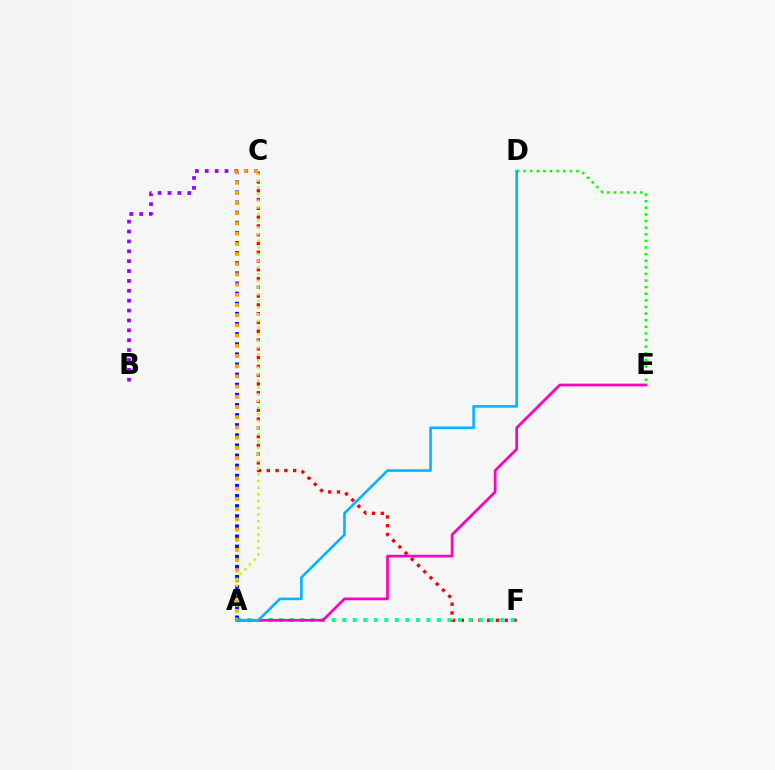{('C', 'F'): [{'color': '#ff0000', 'line_style': 'dotted', 'thickness': 2.39}], ('D', 'E'): [{'color': '#08ff00', 'line_style': 'dotted', 'thickness': 1.8}], ('B', 'C'): [{'color': '#9b00ff', 'line_style': 'dotted', 'thickness': 2.68}], ('A', 'F'): [{'color': '#00ff9d', 'line_style': 'dotted', 'thickness': 2.86}], ('A', 'E'): [{'color': '#ff00bd', 'line_style': 'solid', 'thickness': 1.97}], ('A', 'C'): [{'color': '#0010ff', 'line_style': 'dotted', 'thickness': 2.75}, {'color': '#ffa500', 'line_style': 'dotted', 'thickness': 2.77}, {'color': '#b3ff00', 'line_style': 'dotted', 'thickness': 1.81}], ('A', 'D'): [{'color': '#00b5ff', 'line_style': 'solid', 'thickness': 1.88}]}